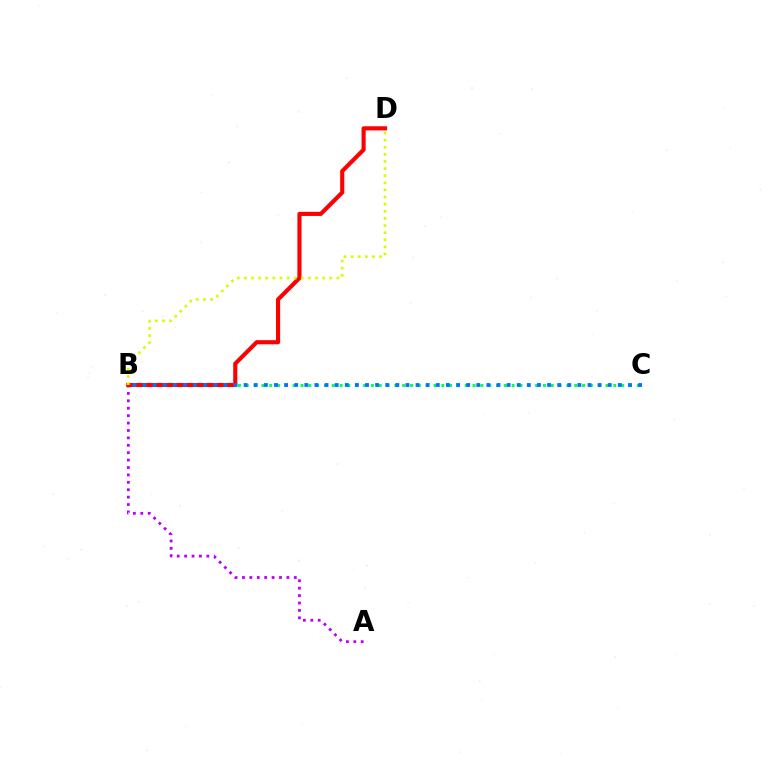{('A', 'B'): [{'color': '#b900ff', 'line_style': 'dotted', 'thickness': 2.01}], ('B', 'C'): [{'color': '#00ff5c', 'line_style': 'dotted', 'thickness': 2.12}, {'color': '#0074ff', 'line_style': 'dotted', 'thickness': 2.75}], ('B', 'D'): [{'color': '#ff0000', 'line_style': 'solid', 'thickness': 2.97}, {'color': '#d1ff00', 'line_style': 'dotted', 'thickness': 1.93}]}